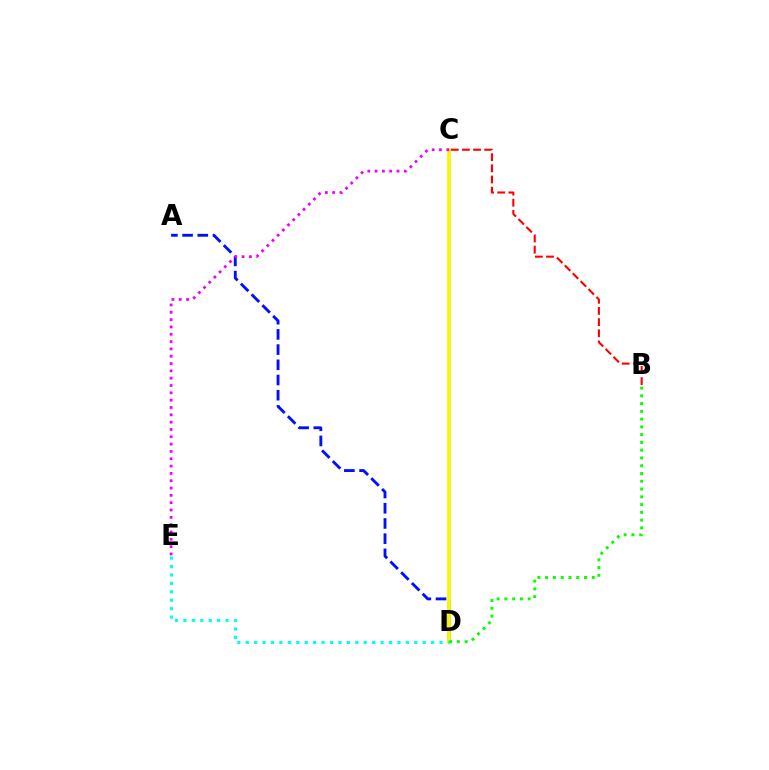{('A', 'D'): [{'color': '#0010ff', 'line_style': 'dashed', 'thickness': 2.07}], ('C', 'D'): [{'color': '#fcf500', 'line_style': 'solid', 'thickness': 2.68}], ('B', 'C'): [{'color': '#ff0000', 'line_style': 'dashed', 'thickness': 1.52}], ('D', 'E'): [{'color': '#00fff6', 'line_style': 'dotted', 'thickness': 2.29}], ('B', 'D'): [{'color': '#08ff00', 'line_style': 'dotted', 'thickness': 2.11}], ('C', 'E'): [{'color': '#ee00ff', 'line_style': 'dotted', 'thickness': 1.99}]}